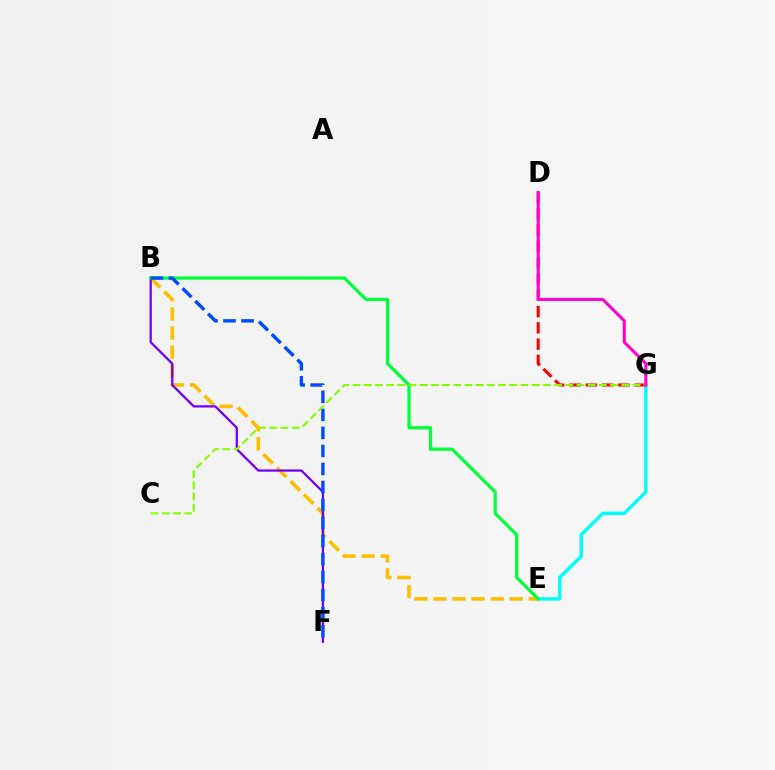{('E', 'G'): [{'color': '#00fff6', 'line_style': 'solid', 'thickness': 2.48}], ('B', 'E'): [{'color': '#ffbd00', 'line_style': 'dashed', 'thickness': 2.59}, {'color': '#00ff39', 'line_style': 'solid', 'thickness': 2.32}], ('B', 'F'): [{'color': '#7200ff', 'line_style': 'solid', 'thickness': 1.63}, {'color': '#004bff', 'line_style': 'dashed', 'thickness': 2.45}], ('D', 'G'): [{'color': '#ff0000', 'line_style': 'dashed', 'thickness': 2.21}, {'color': '#ff00cf', 'line_style': 'solid', 'thickness': 2.19}], ('C', 'G'): [{'color': '#84ff00', 'line_style': 'dashed', 'thickness': 1.52}]}